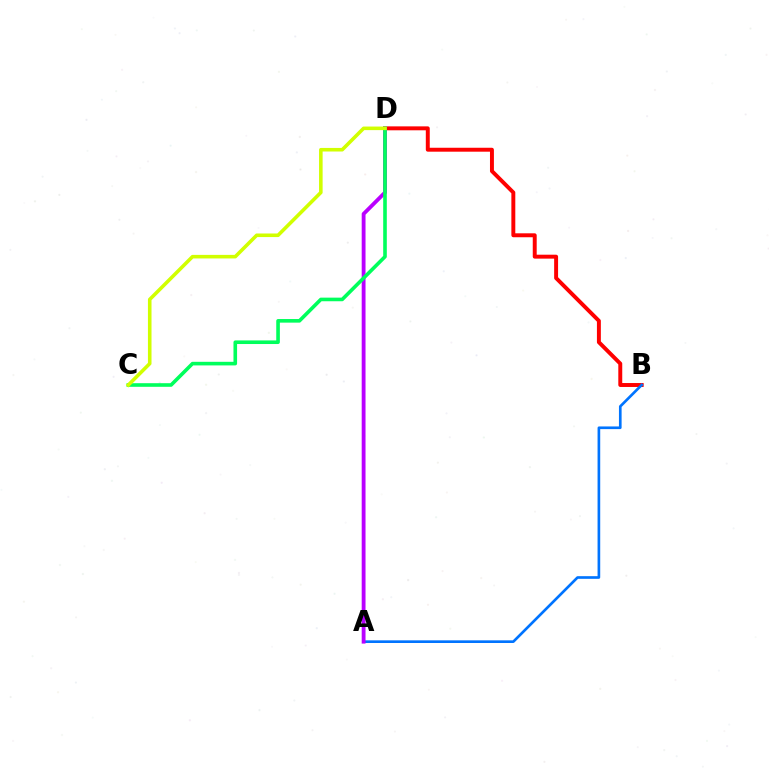{('B', 'D'): [{'color': '#ff0000', 'line_style': 'solid', 'thickness': 2.83}], ('A', 'B'): [{'color': '#0074ff', 'line_style': 'solid', 'thickness': 1.92}], ('A', 'D'): [{'color': '#b900ff', 'line_style': 'solid', 'thickness': 2.76}], ('C', 'D'): [{'color': '#00ff5c', 'line_style': 'solid', 'thickness': 2.6}, {'color': '#d1ff00', 'line_style': 'solid', 'thickness': 2.57}]}